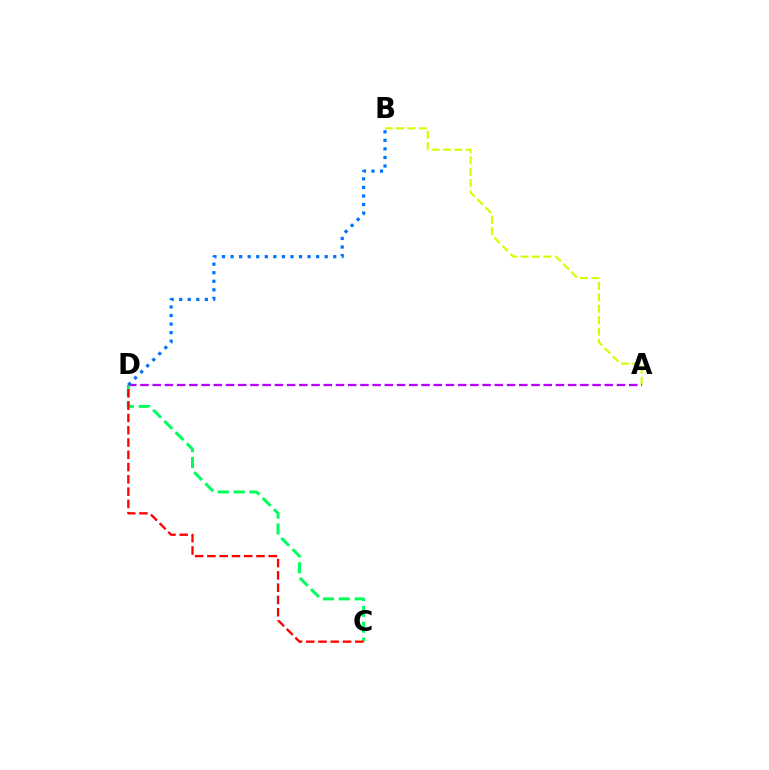{('A', 'B'): [{'color': '#d1ff00', 'line_style': 'dashed', 'thickness': 1.55}], ('A', 'D'): [{'color': '#b900ff', 'line_style': 'dashed', 'thickness': 1.66}], ('B', 'D'): [{'color': '#0074ff', 'line_style': 'dotted', 'thickness': 2.33}], ('C', 'D'): [{'color': '#00ff5c', 'line_style': 'dashed', 'thickness': 2.16}, {'color': '#ff0000', 'line_style': 'dashed', 'thickness': 1.67}]}